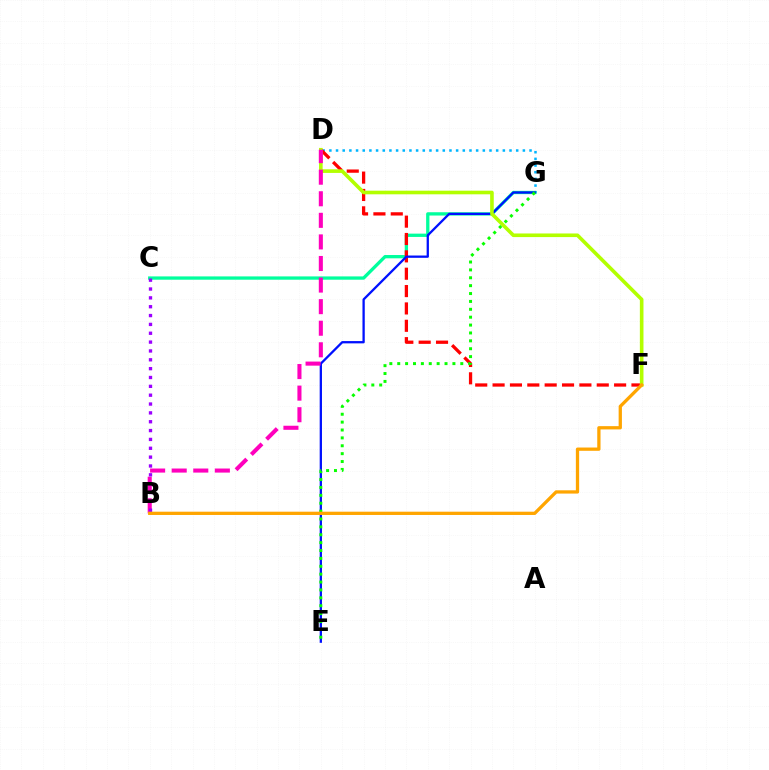{('D', 'G'): [{'color': '#00b5ff', 'line_style': 'dotted', 'thickness': 1.81}], ('C', 'G'): [{'color': '#00ff9d', 'line_style': 'solid', 'thickness': 2.38}], ('D', 'F'): [{'color': '#ff0000', 'line_style': 'dashed', 'thickness': 2.36}, {'color': '#b3ff00', 'line_style': 'solid', 'thickness': 2.61}], ('E', 'G'): [{'color': '#0010ff', 'line_style': 'solid', 'thickness': 1.65}, {'color': '#08ff00', 'line_style': 'dotted', 'thickness': 2.14}], ('B', 'D'): [{'color': '#ff00bd', 'line_style': 'dashed', 'thickness': 2.93}], ('B', 'C'): [{'color': '#9b00ff', 'line_style': 'dotted', 'thickness': 2.4}], ('B', 'F'): [{'color': '#ffa500', 'line_style': 'solid', 'thickness': 2.36}]}